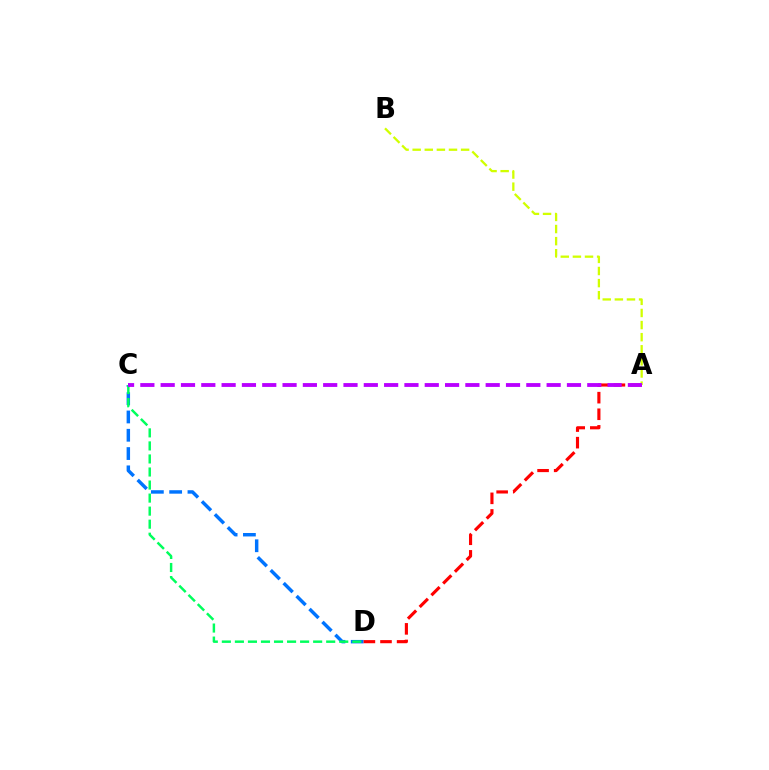{('C', 'D'): [{'color': '#0074ff', 'line_style': 'dashed', 'thickness': 2.49}, {'color': '#00ff5c', 'line_style': 'dashed', 'thickness': 1.77}], ('A', 'D'): [{'color': '#ff0000', 'line_style': 'dashed', 'thickness': 2.25}], ('A', 'B'): [{'color': '#d1ff00', 'line_style': 'dashed', 'thickness': 1.64}], ('A', 'C'): [{'color': '#b900ff', 'line_style': 'dashed', 'thickness': 2.76}]}